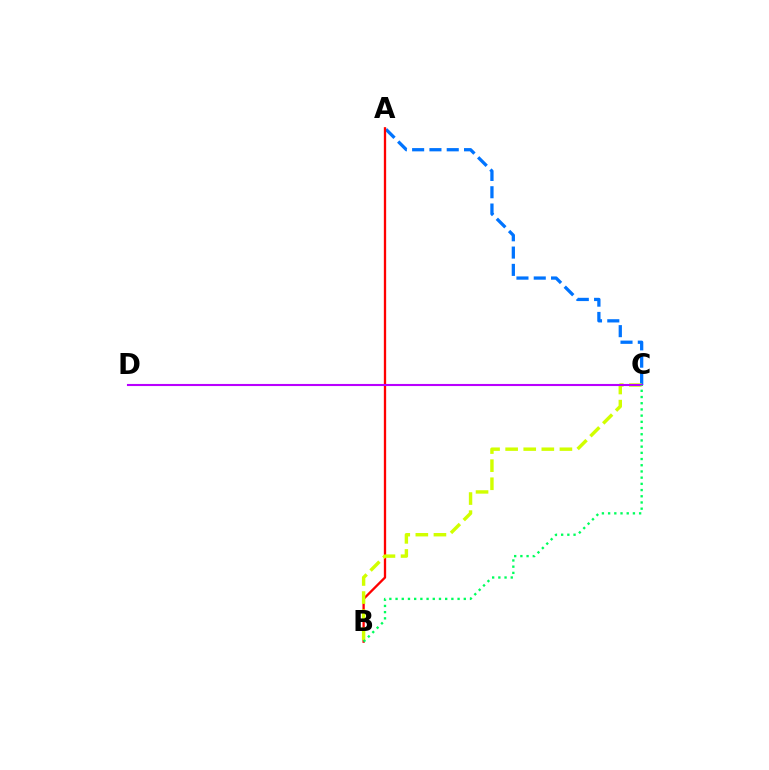{('A', 'C'): [{'color': '#0074ff', 'line_style': 'dashed', 'thickness': 2.35}], ('A', 'B'): [{'color': '#ff0000', 'line_style': 'solid', 'thickness': 1.67}], ('B', 'C'): [{'color': '#d1ff00', 'line_style': 'dashed', 'thickness': 2.46}, {'color': '#00ff5c', 'line_style': 'dotted', 'thickness': 1.69}], ('C', 'D'): [{'color': '#b900ff', 'line_style': 'solid', 'thickness': 1.51}]}